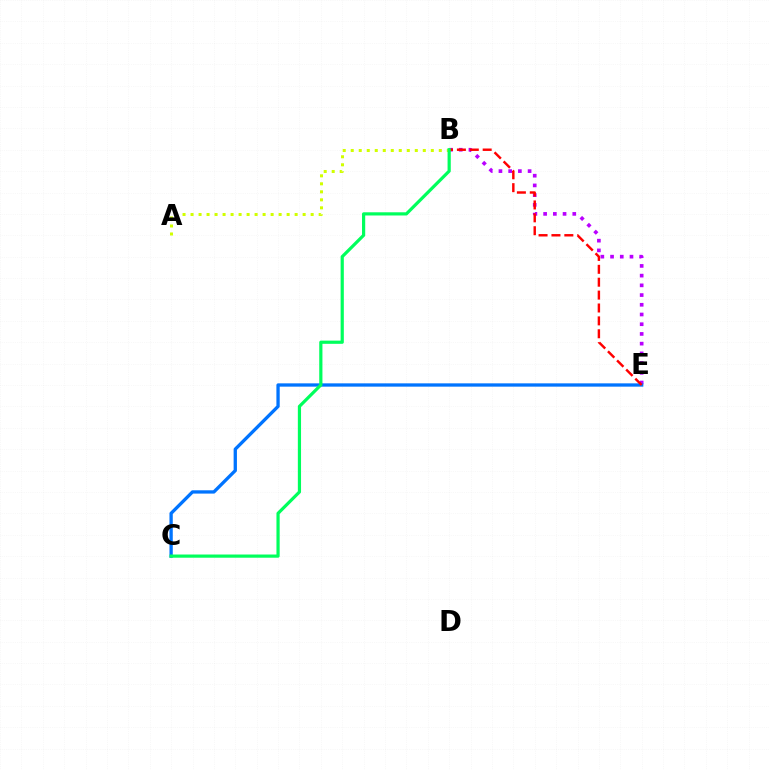{('A', 'B'): [{'color': '#d1ff00', 'line_style': 'dotted', 'thickness': 2.18}], ('B', 'E'): [{'color': '#b900ff', 'line_style': 'dotted', 'thickness': 2.64}, {'color': '#ff0000', 'line_style': 'dashed', 'thickness': 1.75}], ('C', 'E'): [{'color': '#0074ff', 'line_style': 'solid', 'thickness': 2.38}], ('B', 'C'): [{'color': '#00ff5c', 'line_style': 'solid', 'thickness': 2.3}]}